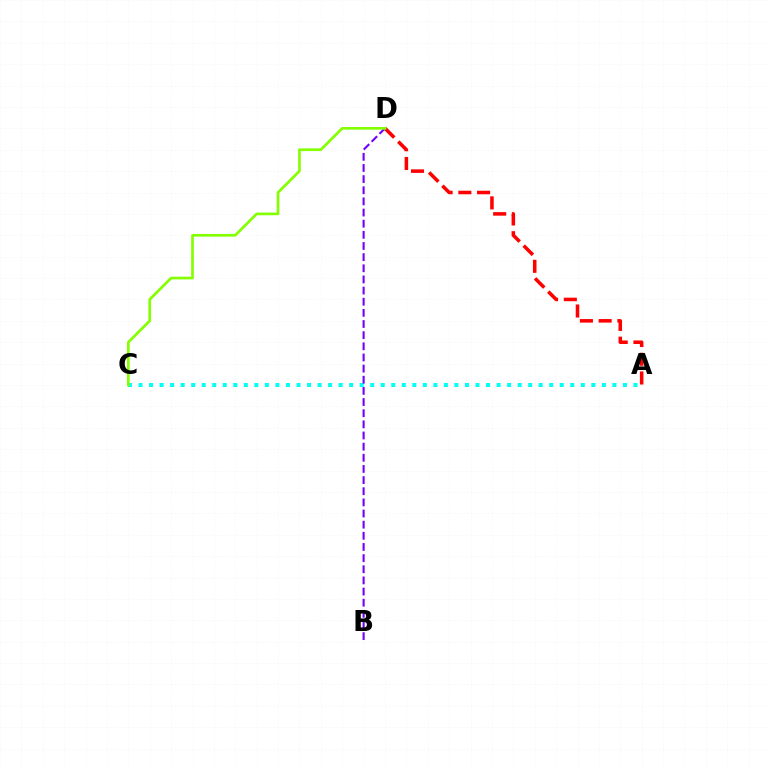{('A', 'C'): [{'color': '#00fff6', 'line_style': 'dotted', 'thickness': 2.86}], ('A', 'D'): [{'color': '#ff0000', 'line_style': 'dashed', 'thickness': 2.55}], ('B', 'D'): [{'color': '#7200ff', 'line_style': 'dashed', 'thickness': 1.51}], ('C', 'D'): [{'color': '#84ff00', 'line_style': 'solid', 'thickness': 1.93}]}